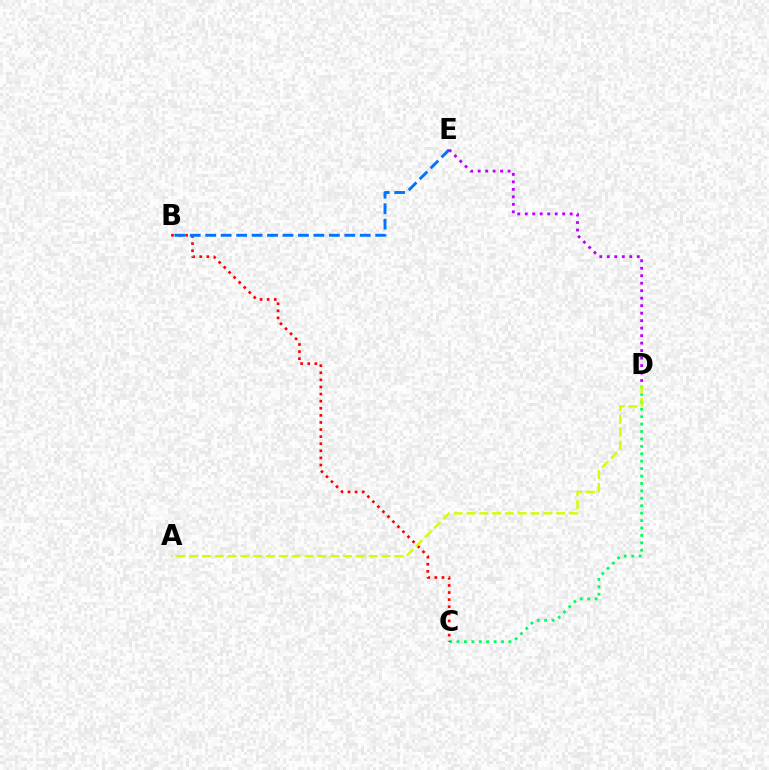{('C', 'D'): [{'color': '#00ff5c', 'line_style': 'dotted', 'thickness': 2.02}], ('B', 'C'): [{'color': '#ff0000', 'line_style': 'dotted', 'thickness': 1.93}], ('A', 'D'): [{'color': '#d1ff00', 'line_style': 'dashed', 'thickness': 1.74}], ('B', 'E'): [{'color': '#0074ff', 'line_style': 'dashed', 'thickness': 2.1}], ('D', 'E'): [{'color': '#b900ff', 'line_style': 'dotted', 'thickness': 2.03}]}